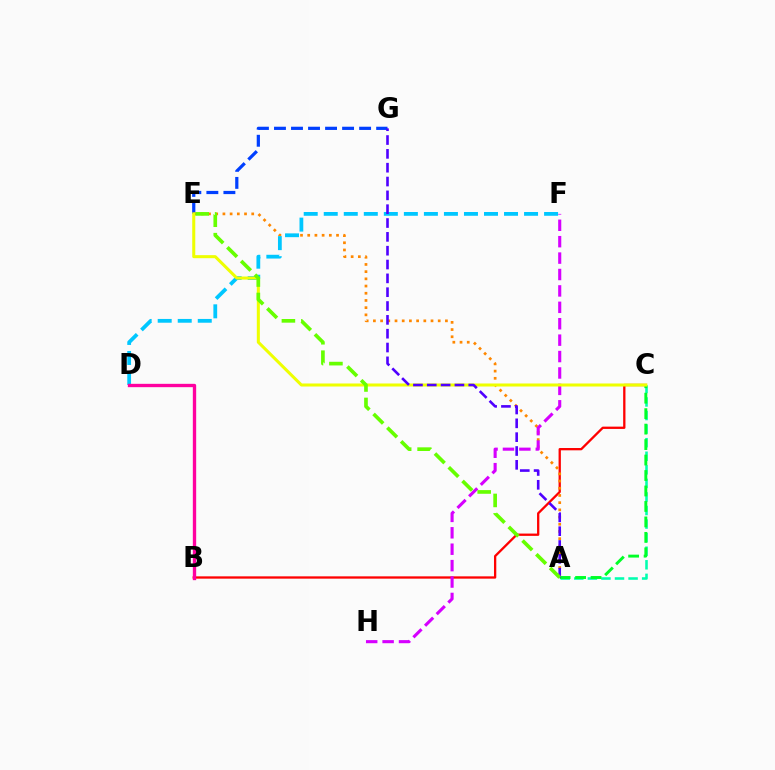{('E', 'G'): [{'color': '#003fff', 'line_style': 'dashed', 'thickness': 2.31}], ('A', 'C'): [{'color': '#00ffaf', 'line_style': 'dashed', 'thickness': 1.84}, {'color': '#00ff27', 'line_style': 'dashed', 'thickness': 2.1}], ('B', 'C'): [{'color': '#ff0000', 'line_style': 'solid', 'thickness': 1.66}], ('A', 'E'): [{'color': '#ff8800', 'line_style': 'dotted', 'thickness': 1.96}, {'color': '#66ff00', 'line_style': 'dashed', 'thickness': 2.64}], ('D', 'F'): [{'color': '#00c7ff', 'line_style': 'dashed', 'thickness': 2.72}], ('F', 'H'): [{'color': '#d600ff', 'line_style': 'dashed', 'thickness': 2.23}], ('C', 'E'): [{'color': '#eeff00', 'line_style': 'solid', 'thickness': 2.19}], ('B', 'D'): [{'color': '#ff00a0', 'line_style': 'solid', 'thickness': 2.4}], ('A', 'G'): [{'color': '#4f00ff', 'line_style': 'dashed', 'thickness': 1.88}]}